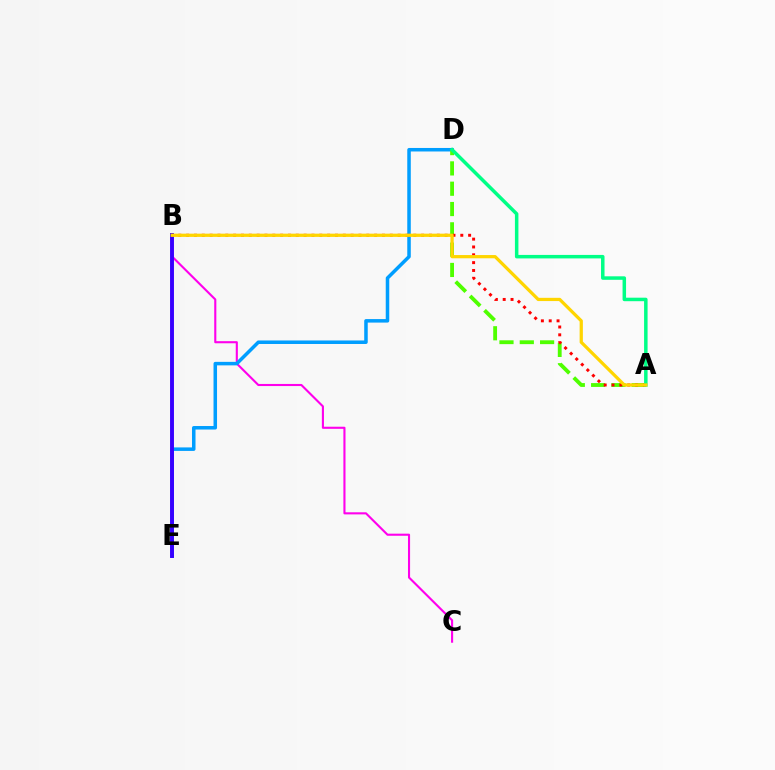{('B', 'C'): [{'color': '#ff00ed', 'line_style': 'solid', 'thickness': 1.52}], ('D', 'E'): [{'color': '#009eff', 'line_style': 'solid', 'thickness': 2.53}], ('B', 'E'): [{'color': '#3700ff', 'line_style': 'solid', 'thickness': 2.81}], ('A', 'D'): [{'color': '#4fff00', 'line_style': 'dashed', 'thickness': 2.76}, {'color': '#00ff86', 'line_style': 'solid', 'thickness': 2.52}], ('A', 'B'): [{'color': '#ff0000', 'line_style': 'dotted', 'thickness': 2.13}, {'color': '#ffd500', 'line_style': 'solid', 'thickness': 2.33}]}